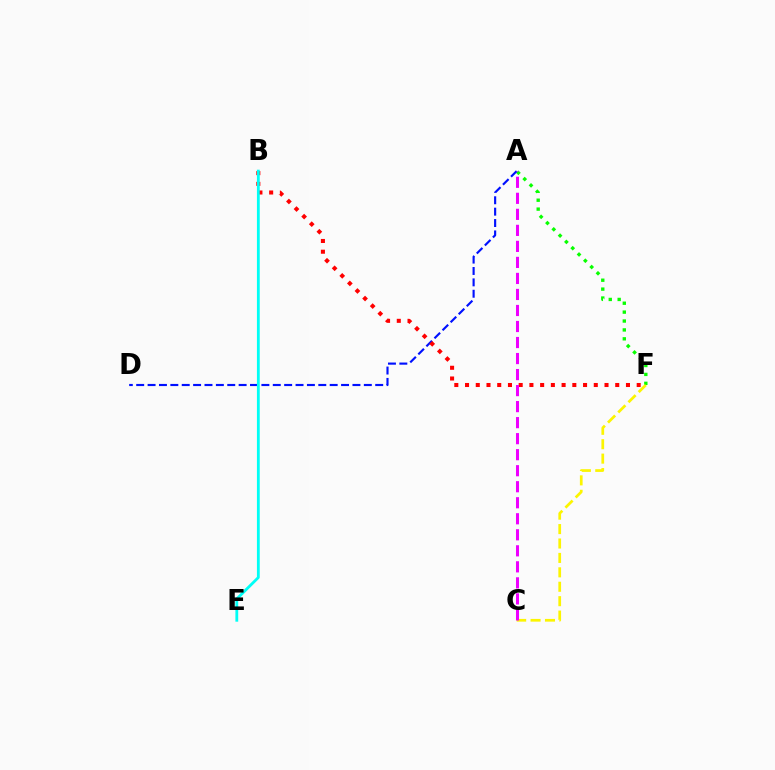{('A', 'F'): [{'color': '#08ff00', 'line_style': 'dotted', 'thickness': 2.42}], ('A', 'D'): [{'color': '#0010ff', 'line_style': 'dashed', 'thickness': 1.55}], ('B', 'F'): [{'color': '#ff0000', 'line_style': 'dotted', 'thickness': 2.91}], ('B', 'E'): [{'color': '#00fff6', 'line_style': 'solid', 'thickness': 2.02}], ('C', 'F'): [{'color': '#fcf500', 'line_style': 'dashed', 'thickness': 1.96}], ('A', 'C'): [{'color': '#ee00ff', 'line_style': 'dashed', 'thickness': 2.18}]}